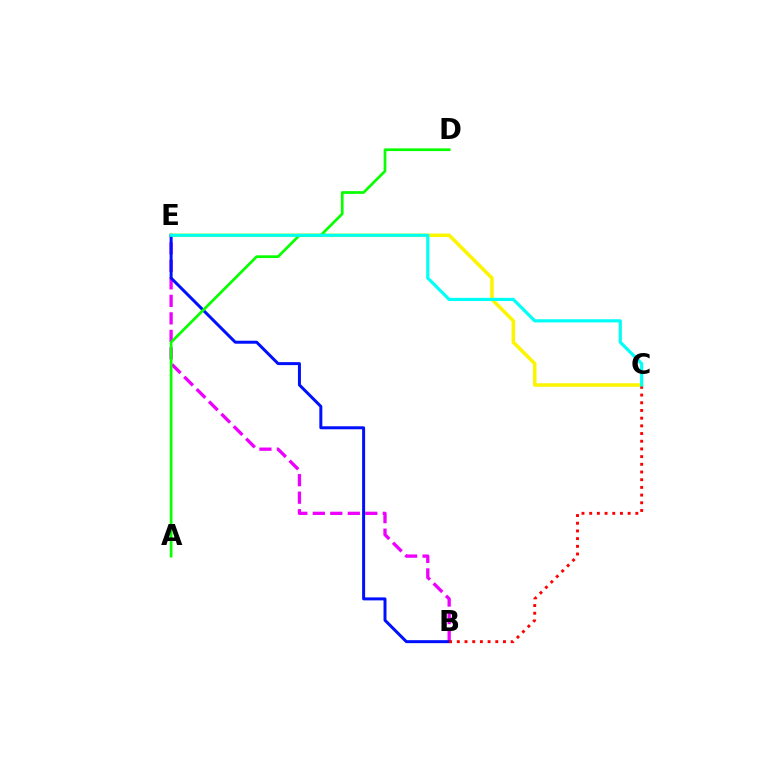{('B', 'E'): [{'color': '#ee00ff', 'line_style': 'dashed', 'thickness': 2.38}, {'color': '#0010ff', 'line_style': 'solid', 'thickness': 2.15}], ('C', 'E'): [{'color': '#fcf500', 'line_style': 'solid', 'thickness': 2.54}, {'color': '#00fff6', 'line_style': 'solid', 'thickness': 2.28}], ('A', 'D'): [{'color': '#08ff00', 'line_style': 'solid', 'thickness': 1.95}], ('B', 'C'): [{'color': '#ff0000', 'line_style': 'dotted', 'thickness': 2.09}]}